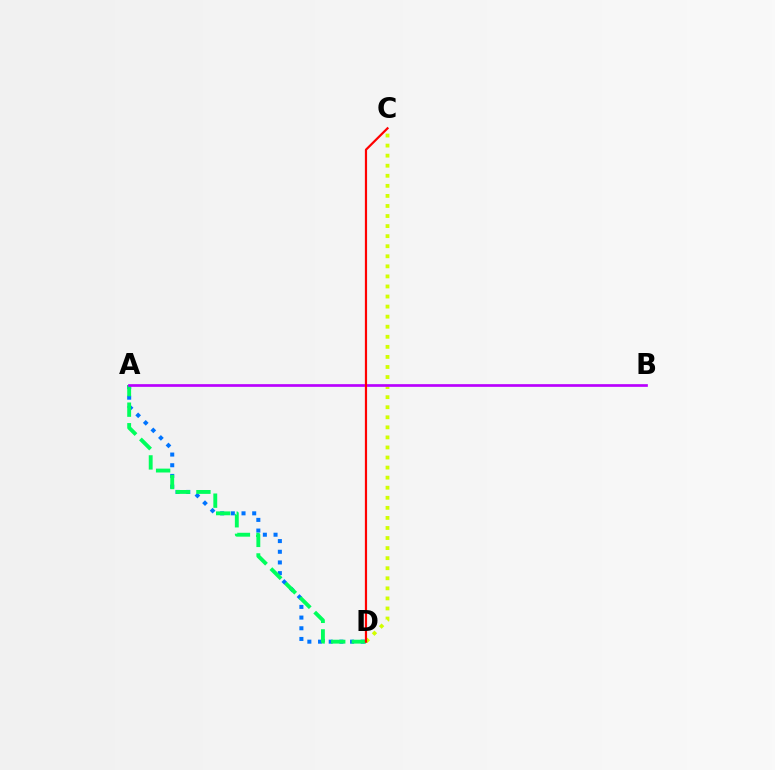{('C', 'D'): [{'color': '#d1ff00', 'line_style': 'dotted', 'thickness': 2.73}, {'color': '#ff0000', 'line_style': 'solid', 'thickness': 1.59}], ('A', 'D'): [{'color': '#0074ff', 'line_style': 'dotted', 'thickness': 2.9}, {'color': '#00ff5c', 'line_style': 'dashed', 'thickness': 2.79}], ('A', 'B'): [{'color': '#b900ff', 'line_style': 'solid', 'thickness': 1.94}]}